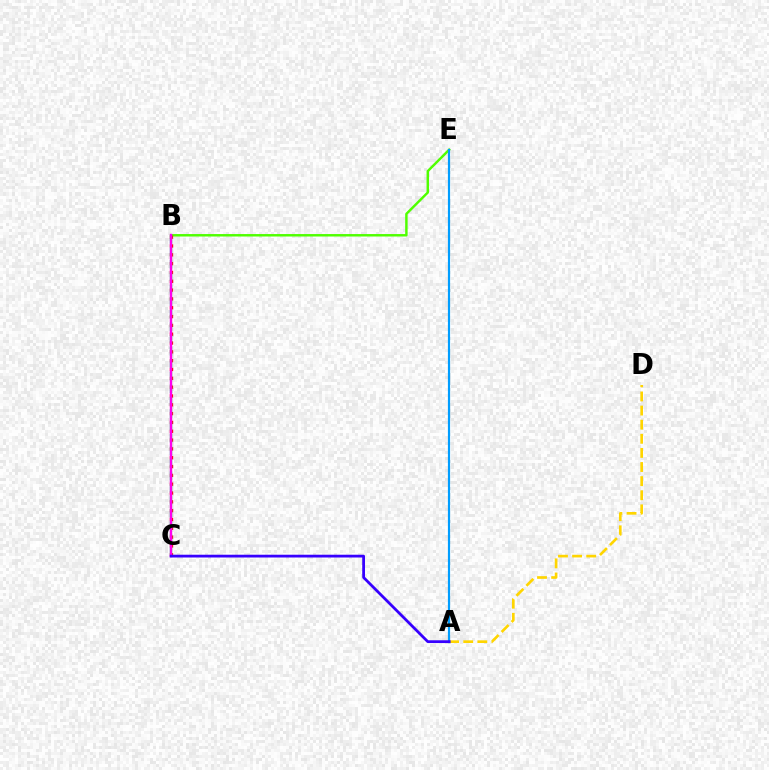{('A', 'D'): [{'color': '#ffd500', 'line_style': 'dashed', 'thickness': 1.92}], ('B', 'E'): [{'color': '#4fff00', 'line_style': 'solid', 'thickness': 1.76}], ('B', 'C'): [{'color': '#ff0000', 'line_style': 'dotted', 'thickness': 2.4}, {'color': '#00ff86', 'line_style': 'dashed', 'thickness': 1.69}, {'color': '#ff00ed', 'line_style': 'solid', 'thickness': 1.73}], ('A', 'E'): [{'color': '#009eff', 'line_style': 'solid', 'thickness': 1.57}], ('A', 'C'): [{'color': '#3700ff', 'line_style': 'solid', 'thickness': 2.0}]}